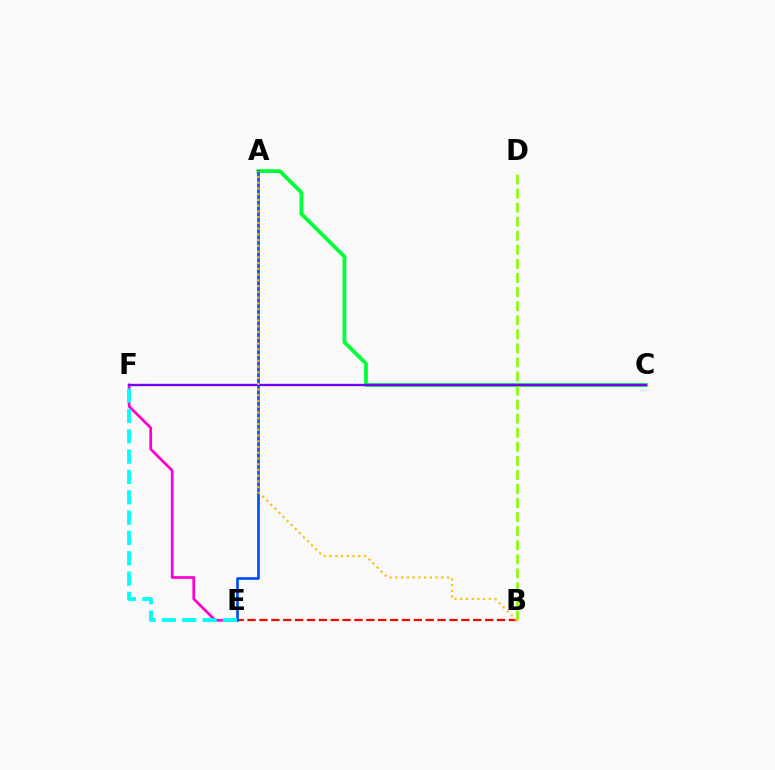{('A', 'C'): [{'color': '#00ff39', 'line_style': 'solid', 'thickness': 2.73}], ('B', 'E'): [{'color': '#ff0000', 'line_style': 'dashed', 'thickness': 1.61}], ('B', 'D'): [{'color': '#84ff00', 'line_style': 'dashed', 'thickness': 1.91}], ('E', 'F'): [{'color': '#ff00cf', 'line_style': 'solid', 'thickness': 1.97}, {'color': '#00fff6', 'line_style': 'dashed', 'thickness': 2.76}], ('C', 'F'): [{'color': '#7200ff', 'line_style': 'solid', 'thickness': 1.69}], ('A', 'E'): [{'color': '#004bff', 'line_style': 'solid', 'thickness': 1.9}], ('A', 'B'): [{'color': '#ffbd00', 'line_style': 'dotted', 'thickness': 1.56}]}